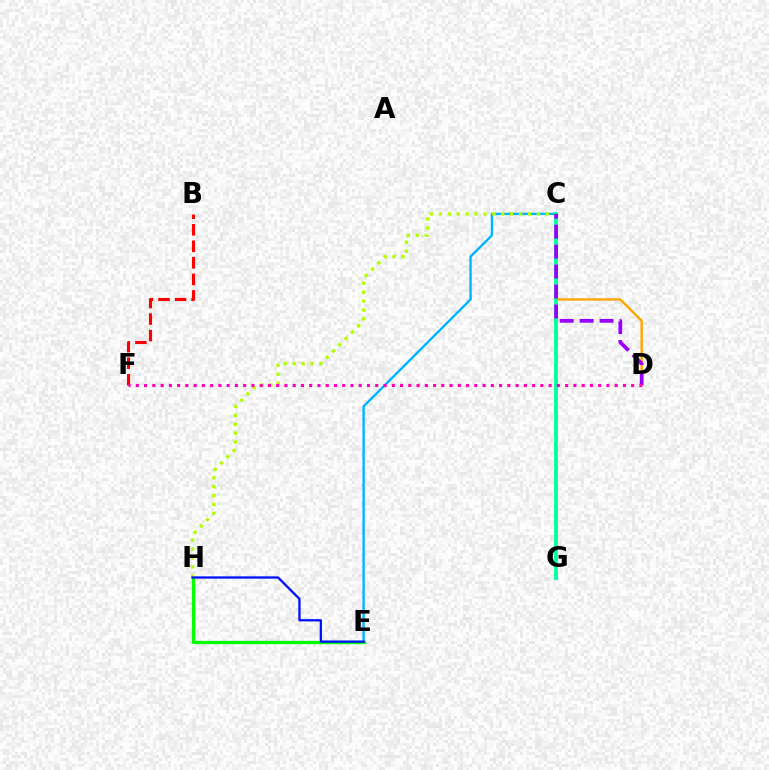{('C', 'D'): [{'color': '#ffa500', 'line_style': 'solid', 'thickness': 1.73}, {'color': '#9b00ff', 'line_style': 'dashed', 'thickness': 2.71}], ('B', 'F'): [{'color': '#ff0000', 'line_style': 'dashed', 'thickness': 2.25}], ('C', 'E'): [{'color': '#00b5ff', 'line_style': 'solid', 'thickness': 1.71}], ('E', 'H'): [{'color': '#08ff00', 'line_style': 'solid', 'thickness': 2.39}, {'color': '#0010ff', 'line_style': 'solid', 'thickness': 1.65}], ('C', 'H'): [{'color': '#b3ff00', 'line_style': 'dotted', 'thickness': 2.42}], ('C', 'G'): [{'color': '#00ff9d', 'line_style': 'solid', 'thickness': 2.74}], ('D', 'F'): [{'color': '#ff00bd', 'line_style': 'dotted', 'thickness': 2.24}]}